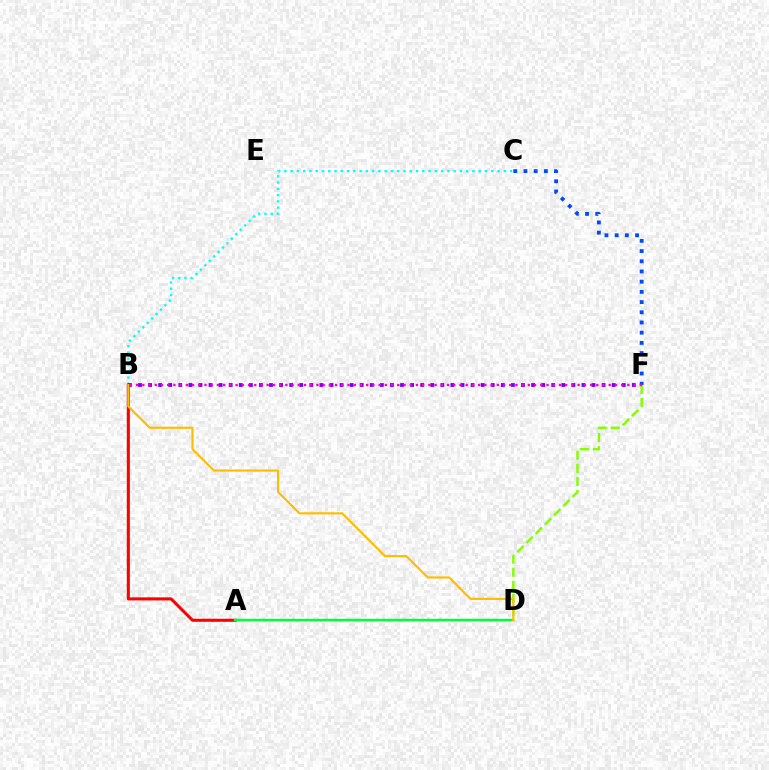{('B', 'C'): [{'color': '#00fff6', 'line_style': 'dotted', 'thickness': 1.7}], ('D', 'F'): [{'color': '#84ff00', 'line_style': 'dashed', 'thickness': 1.77}], ('A', 'B'): [{'color': '#ff0000', 'line_style': 'solid', 'thickness': 2.21}], ('C', 'F'): [{'color': '#004bff', 'line_style': 'dotted', 'thickness': 2.77}], ('B', 'F'): [{'color': '#7200ff', 'line_style': 'dotted', 'thickness': 2.74}, {'color': '#ff00cf', 'line_style': 'dotted', 'thickness': 1.69}], ('A', 'D'): [{'color': '#00ff39', 'line_style': 'solid', 'thickness': 1.77}], ('B', 'D'): [{'color': '#ffbd00', 'line_style': 'solid', 'thickness': 1.55}]}